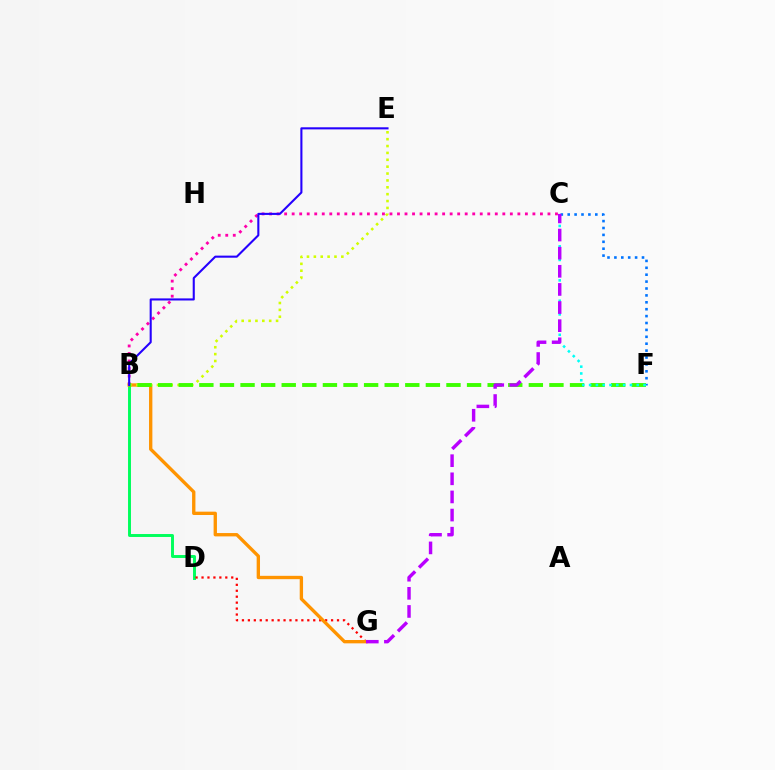{('B', 'C'): [{'color': '#ff00ac', 'line_style': 'dotted', 'thickness': 2.04}], ('B', 'D'): [{'color': '#00ff5c', 'line_style': 'solid', 'thickness': 2.11}], ('D', 'G'): [{'color': '#ff0000', 'line_style': 'dotted', 'thickness': 1.61}], ('B', 'G'): [{'color': '#ff9400', 'line_style': 'solid', 'thickness': 2.41}], ('C', 'F'): [{'color': '#0074ff', 'line_style': 'dotted', 'thickness': 1.87}, {'color': '#00fff6', 'line_style': 'dotted', 'thickness': 1.85}], ('B', 'E'): [{'color': '#d1ff00', 'line_style': 'dotted', 'thickness': 1.87}, {'color': '#2500ff', 'line_style': 'solid', 'thickness': 1.51}], ('B', 'F'): [{'color': '#3dff00', 'line_style': 'dashed', 'thickness': 2.8}], ('C', 'G'): [{'color': '#b900ff', 'line_style': 'dashed', 'thickness': 2.46}]}